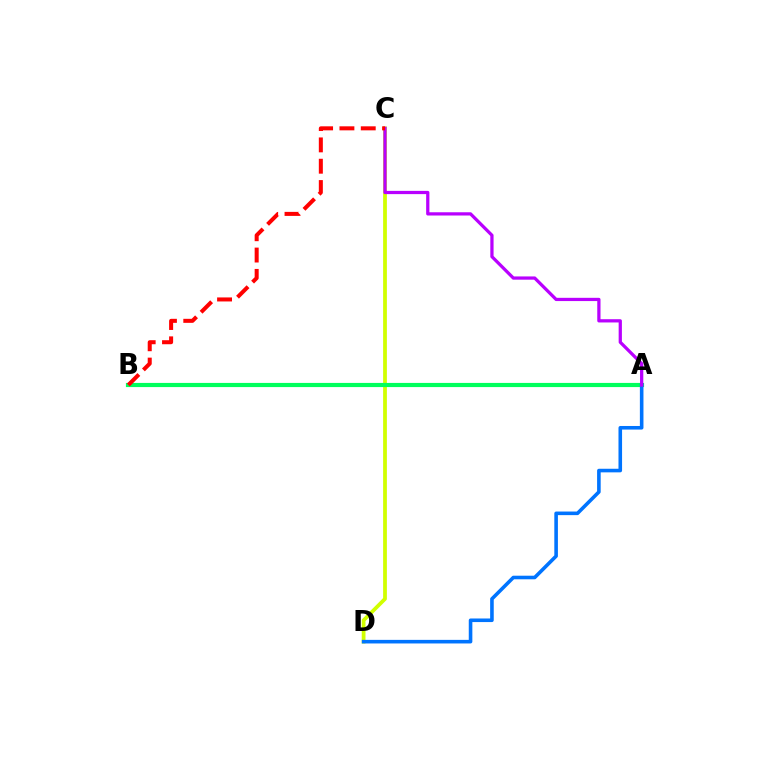{('C', 'D'): [{'color': '#d1ff00', 'line_style': 'solid', 'thickness': 2.71}], ('A', 'B'): [{'color': '#00ff5c', 'line_style': 'solid', 'thickness': 3.0}], ('A', 'D'): [{'color': '#0074ff', 'line_style': 'solid', 'thickness': 2.58}], ('A', 'C'): [{'color': '#b900ff', 'line_style': 'solid', 'thickness': 2.34}], ('B', 'C'): [{'color': '#ff0000', 'line_style': 'dashed', 'thickness': 2.9}]}